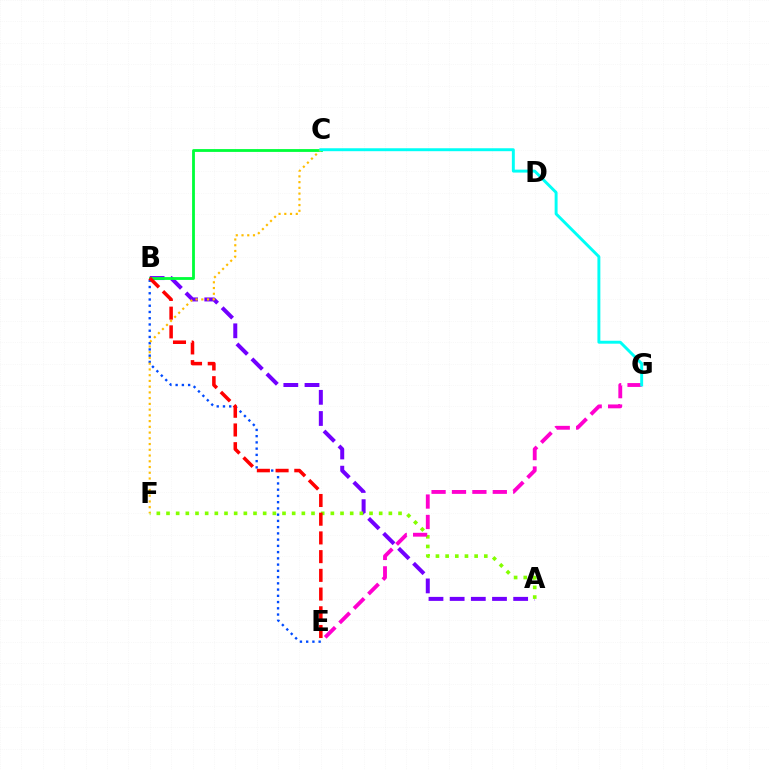{('A', 'B'): [{'color': '#7200ff', 'line_style': 'dashed', 'thickness': 2.88}], ('B', 'E'): [{'color': '#004bff', 'line_style': 'dotted', 'thickness': 1.7}, {'color': '#ff0000', 'line_style': 'dashed', 'thickness': 2.54}], ('A', 'F'): [{'color': '#84ff00', 'line_style': 'dotted', 'thickness': 2.63}], ('B', 'C'): [{'color': '#00ff39', 'line_style': 'solid', 'thickness': 2.02}], ('E', 'G'): [{'color': '#ff00cf', 'line_style': 'dashed', 'thickness': 2.77}], ('C', 'F'): [{'color': '#ffbd00', 'line_style': 'dotted', 'thickness': 1.56}], ('C', 'G'): [{'color': '#00fff6', 'line_style': 'solid', 'thickness': 2.11}]}